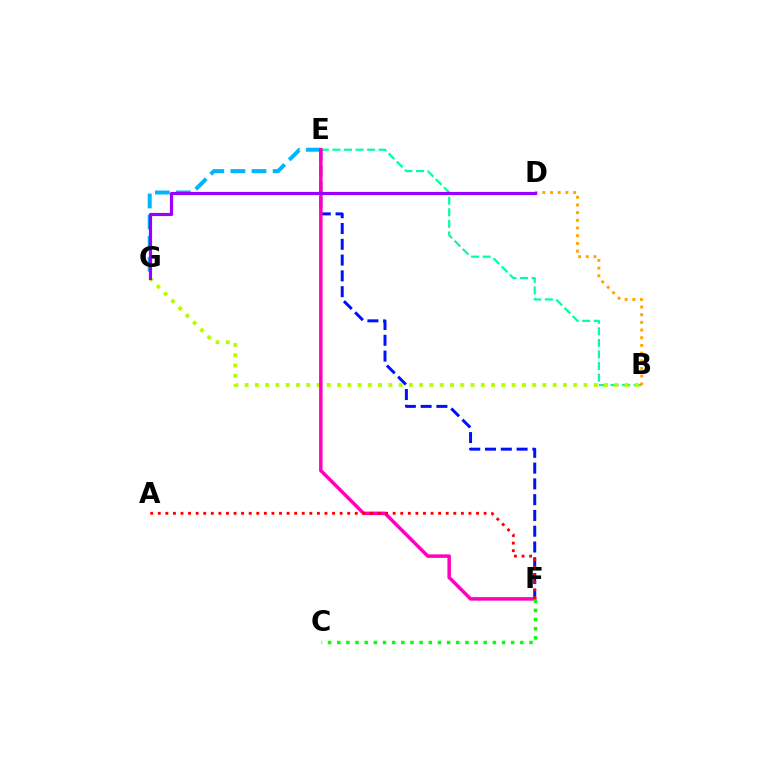{('B', 'E'): [{'color': '#00ff9d', 'line_style': 'dashed', 'thickness': 1.57}], ('E', 'F'): [{'color': '#0010ff', 'line_style': 'dashed', 'thickness': 2.14}, {'color': '#ff00bd', 'line_style': 'solid', 'thickness': 2.52}], ('E', 'G'): [{'color': '#00b5ff', 'line_style': 'dashed', 'thickness': 2.87}], ('B', 'G'): [{'color': '#b3ff00', 'line_style': 'dotted', 'thickness': 2.79}], ('C', 'F'): [{'color': '#08ff00', 'line_style': 'dotted', 'thickness': 2.49}], ('A', 'F'): [{'color': '#ff0000', 'line_style': 'dotted', 'thickness': 2.06}], ('B', 'D'): [{'color': '#ffa500', 'line_style': 'dotted', 'thickness': 2.09}], ('D', 'G'): [{'color': '#9b00ff', 'line_style': 'solid', 'thickness': 2.27}]}